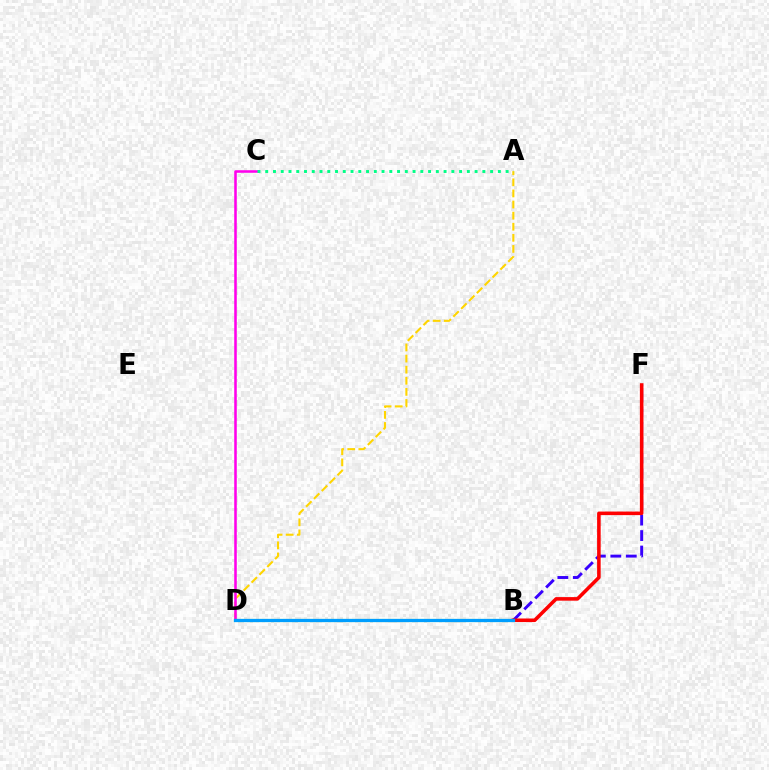{('B', 'F'): [{'color': '#3700ff', 'line_style': 'dashed', 'thickness': 2.1}, {'color': '#ff0000', 'line_style': 'solid', 'thickness': 2.57}], ('A', 'D'): [{'color': '#ffd500', 'line_style': 'dashed', 'thickness': 1.51}], ('C', 'D'): [{'color': '#ff00ed', 'line_style': 'solid', 'thickness': 1.84}], ('B', 'D'): [{'color': '#4fff00', 'line_style': 'solid', 'thickness': 2.21}, {'color': '#009eff', 'line_style': 'solid', 'thickness': 2.33}], ('A', 'C'): [{'color': '#00ff86', 'line_style': 'dotted', 'thickness': 2.11}]}